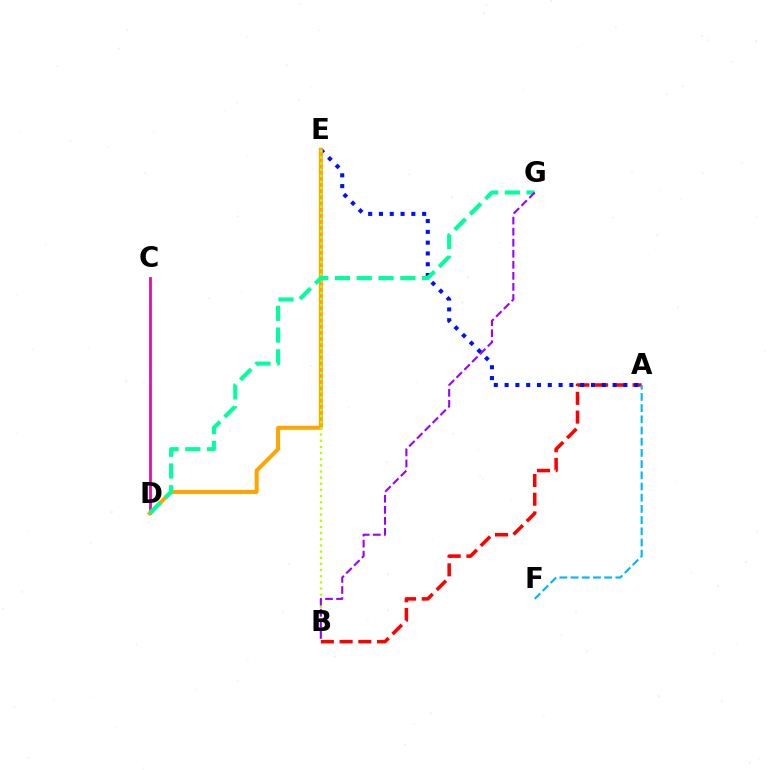{('C', 'D'): [{'color': '#08ff00', 'line_style': 'solid', 'thickness': 1.85}, {'color': '#ff00bd', 'line_style': 'solid', 'thickness': 1.91}], ('A', 'B'): [{'color': '#ff0000', 'line_style': 'dashed', 'thickness': 2.54}], ('A', 'E'): [{'color': '#0010ff', 'line_style': 'dotted', 'thickness': 2.93}], ('A', 'F'): [{'color': '#00b5ff', 'line_style': 'dashed', 'thickness': 1.52}], ('D', 'E'): [{'color': '#ffa500', 'line_style': 'solid', 'thickness': 2.89}], ('B', 'E'): [{'color': '#b3ff00', 'line_style': 'dotted', 'thickness': 1.67}], ('D', 'G'): [{'color': '#00ff9d', 'line_style': 'dashed', 'thickness': 2.96}], ('B', 'G'): [{'color': '#9b00ff', 'line_style': 'dashed', 'thickness': 1.5}]}